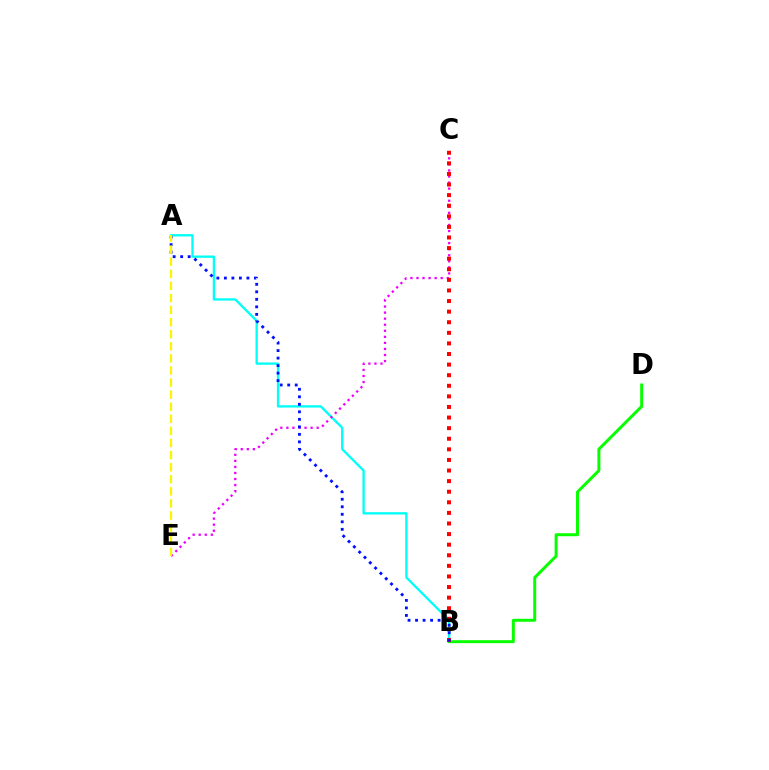{('A', 'B'): [{'color': '#00fff6', 'line_style': 'solid', 'thickness': 1.67}, {'color': '#0010ff', 'line_style': 'dotted', 'thickness': 2.04}], ('C', 'E'): [{'color': '#ee00ff', 'line_style': 'dotted', 'thickness': 1.65}], ('B', 'D'): [{'color': '#08ff00', 'line_style': 'solid', 'thickness': 2.14}], ('B', 'C'): [{'color': '#ff0000', 'line_style': 'dotted', 'thickness': 2.88}], ('A', 'E'): [{'color': '#fcf500', 'line_style': 'dashed', 'thickness': 1.64}]}